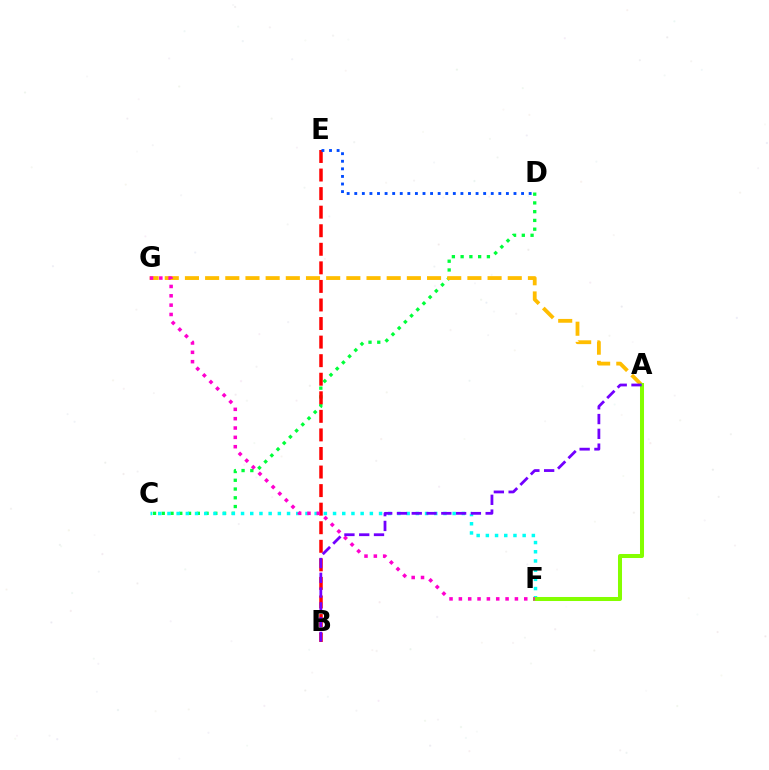{('C', 'D'): [{'color': '#00ff39', 'line_style': 'dotted', 'thickness': 2.38}], ('B', 'E'): [{'color': '#ff0000', 'line_style': 'dashed', 'thickness': 2.52}], ('D', 'E'): [{'color': '#004bff', 'line_style': 'dotted', 'thickness': 2.06}], ('A', 'G'): [{'color': '#ffbd00', 'line_style': 'dashed', 'thickness': 2.74}], ('C', 'F'): [{'color': '#00fff6', 'line_style': 'dotted', 'thickness': 2.5}], ('A', 'F'): [{'color': '#84ff00', 'line_style': 'solid', 'thickness': 2.9}], ('F', 'G'): [{'color': '#ff00cf', 'line_style': 'dotted', 'thickness': 2.54}], ('A', 'B'): [{'color': '#7200ff', 'line_style': 'dashed', 'thickness': 2.01}]}